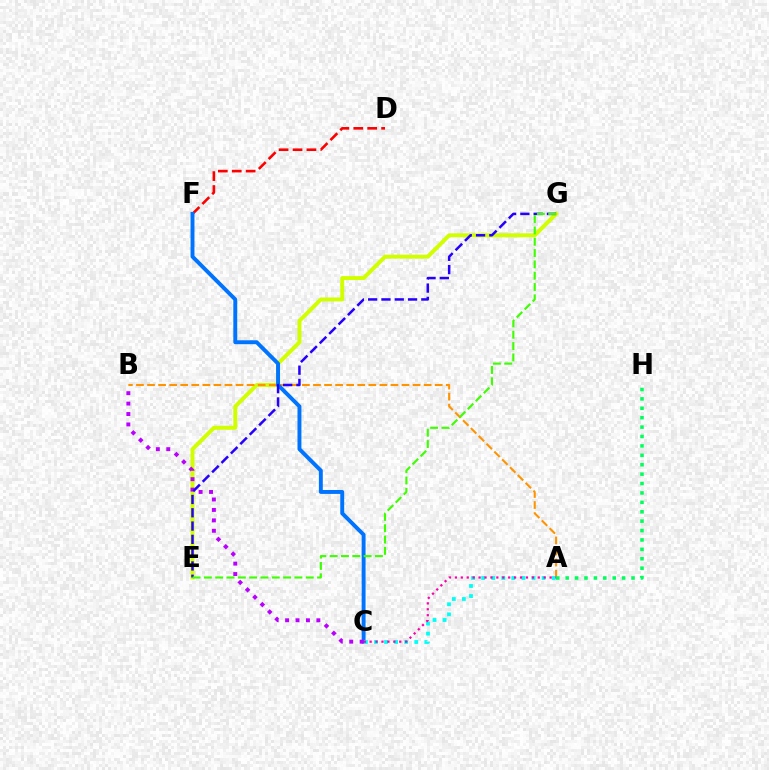{('D', 'F'): [{'color': '#ff0000', 'line_style': 'dashed', 'thickness': 1.89}], ('E', 'G'): [{'color': '#d1ff00', 'line_style': 'solid', 'thickness': 2.85}, {'color': '#2500ff', 'line_style': 'dashed', 'thickness': 1.81}, {'color': '#3dff00', 'line_style': 'dashed', 'thickness': 1.54}], ('A', 'B'): [{'color': '#ff9400', 'line_style': 'dashed', 'thickness': 1.5}], ('C', 'F'): [{'color': '#0074ff', 'line_style': 'solid', 'thickness': 2.82}], ('B', 'C'): [{'color': '#b900ff', 'line_style': 'dotted', 'thickness': 2.83}], ('A', 'H'): [{'color': '#00ff5c', 'line_style': 'dotted', 'thickness': 2.56}], ('A', 'C'): [{'color': '#00fff6', 'line_style': 'dotted', 'thickness': 2.74}, {'color': '#ff00ac', 'line_style': 'dotted', 'thickness': 1.61}]}